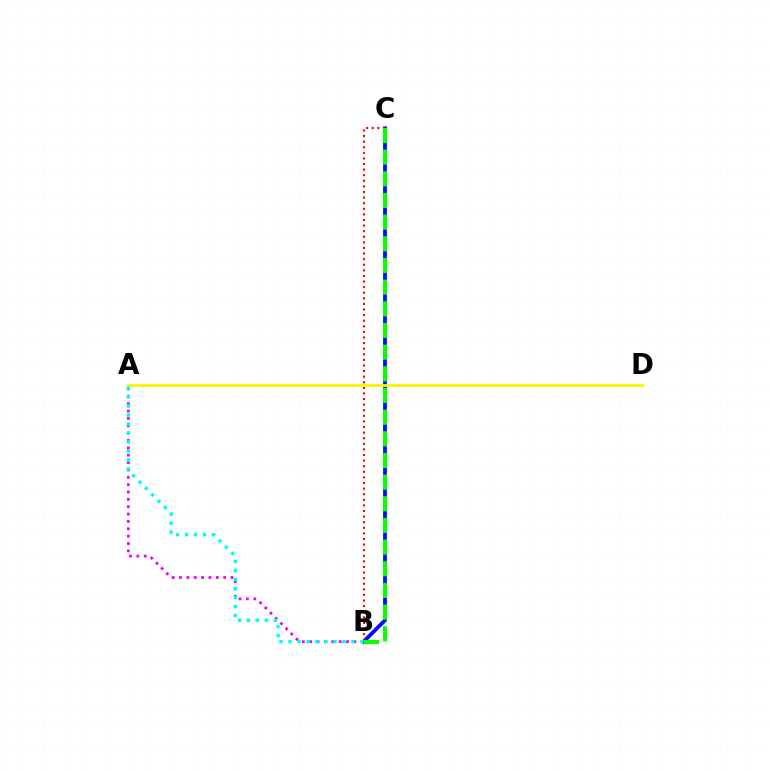{('A', 'B'): [{'color': '#ee00ff', 'line_style': 'dotted', 'thickness': 2.0}, {'color': '#00fff6', 'line_style': 'dotted', 'thickness': 2.44}], ('B', 'C'): [{'color': '#0010ff', 'line_style': 'solid', 'thickness': 2.76}, {'color': '#ff0000', 'line_style': 'dotted', 'thickness': 1.52}, {'color': '#08ff00', 'line_style': 'dashed', 'thickness': 2.94}], ('A', 'D'): [{'color': '#fcf500', 'line_style': 'solid', 'thickness': 2.0}]}